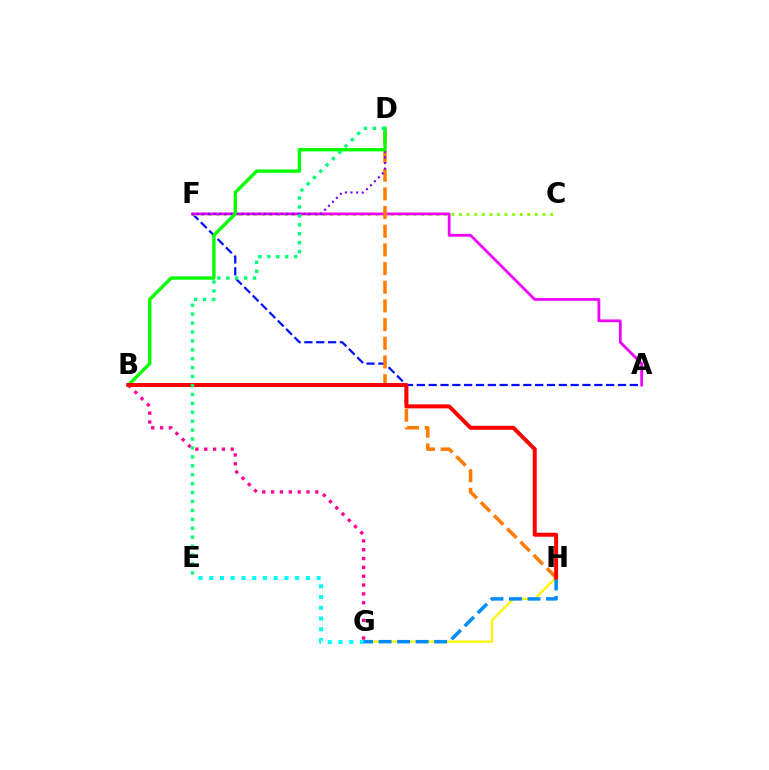{('A', 'F'): [{'color': '#0010ff', 'line_style': 'dashed', 'thickness': 1.61}, {'color': '#ee00ff', 'line_style': 'solid', 'thickness': 2.0}], ('B', 'G'): [{'color': '#ff0094', 'line_style': 'dotted', 'thickness': 2.4}], ('C', 'F'): [{'color': '#84ff00', 'line_style': 'dotted', 'thickness': 2.06}], ('G', 'H'): [{'color': '#fcf500', 'line_style': 'solid', 'thickness': 1.63}, {'color': '#008cff', 'line_style': 'dashed', 'thickness': 2.52}], ('E', 'G'): [{'color': '#00fff6', 'line_style': 'dotted', 'thickness': 2.92}], ('D', 'H'): [{'color': '#ff7c00', 'line_style': 'dashed', 'thickness': 2.54}], ('D', 'F'): [{'color': '#7200ff', 'line_style': 'dotted', 'thickness': 1.52}], ('B', 'D'): [{'color': '#08ff00', 'line_style': 'solid', 'thickness': 2.43}], ('B', 'H'): [{'color': '#ff0000', 'line_style': 'solid', 'thickness': 2.87}], ('D', 'E'): [{'color': '#00ff74', 'line_style': 'dotted', 'thickness': 2.42}]}